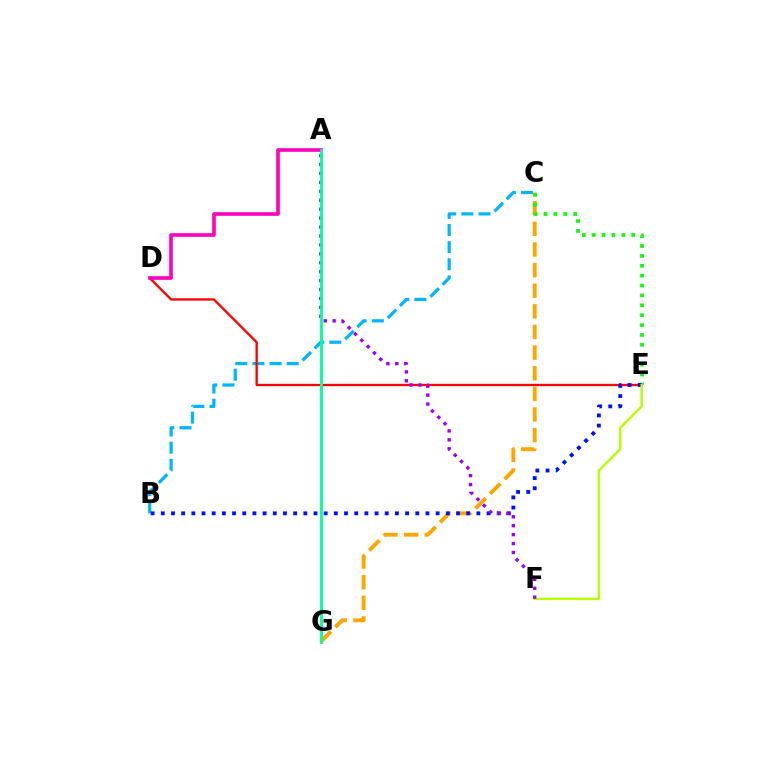{('B', 'C'): [{'color': '#00b5ff', 'line_style': 'dashed', 'thickness': 2.33}], ('D', 'E'): [{'color': '#ff0000', 'line_style': 'solid', 'thickness': 1.68}], ('C', 'G'): [{'color': '#ffa500', 'line_style': 'dashed', 'thickness': 2.8}], ('C', 'E'): [{'color': '#08ff00', 'line_style': 'dotted', 'thickness': 2.69}], ('B', 'E'): [{'color': '#0010ff', 'line_style': 'dotted', 'thickness': 2.77}], ('E', 'F'): [{'color': '#b3ff00', 'line_style': 'solid', 'thickness': 1.73}], ('A', 'F'): [{'color': '#9b00ff', 'line_style': 'dotted', 'thickness': 2.43}], ('A', 'D'): [{'color': '#ff00bd', 'line_style': 'solid', 'thickness': 2.61}], ('A', 'G'): [{'color': '#00ff9d', 'line_style': 'solid', 'thickness': 2.04}]}